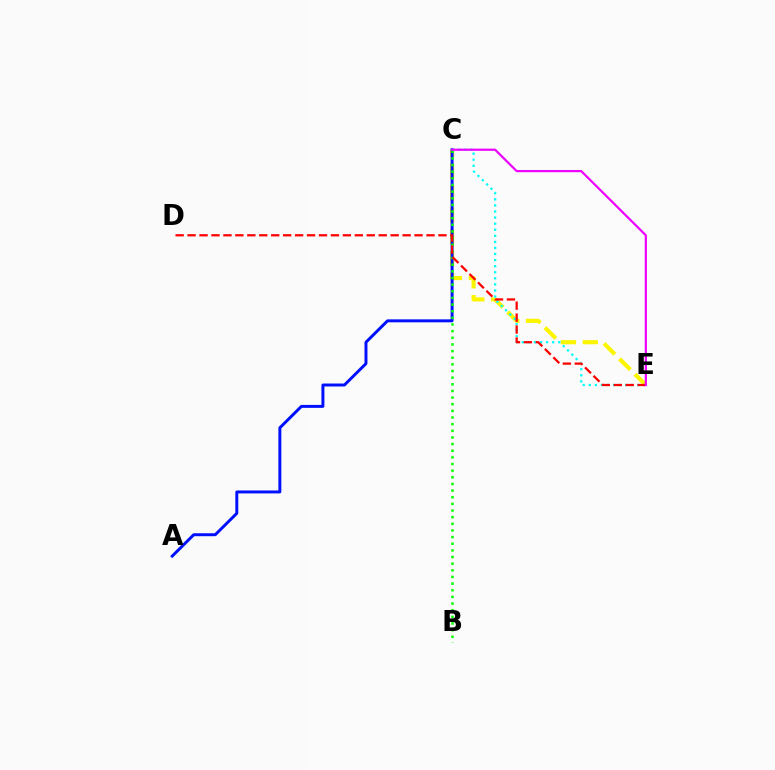{('C', 'E'): [{'color': '#fcf500', 'line_style': 'dashed', 'thickness': 2.97}, {'color': '#00fff6', 'line_style': 'dotted', 'thickness': 1.65}, {'color': '#ee00ff', 'line_style': 'solid', 'thickness': 1.58}], ('A', 'C'): [{'color': '#0010ff', 'line_style': 'solid', 'thickness': 2.13}], ('B', 'C'): [{'color': '#08ff00', 'line_style': 'dotted', 'thickness': 1.81}], ('D', 'E'): [{'color': '#ff0000', 'line_style': 'dashed', 'thickness': 1.62}]}